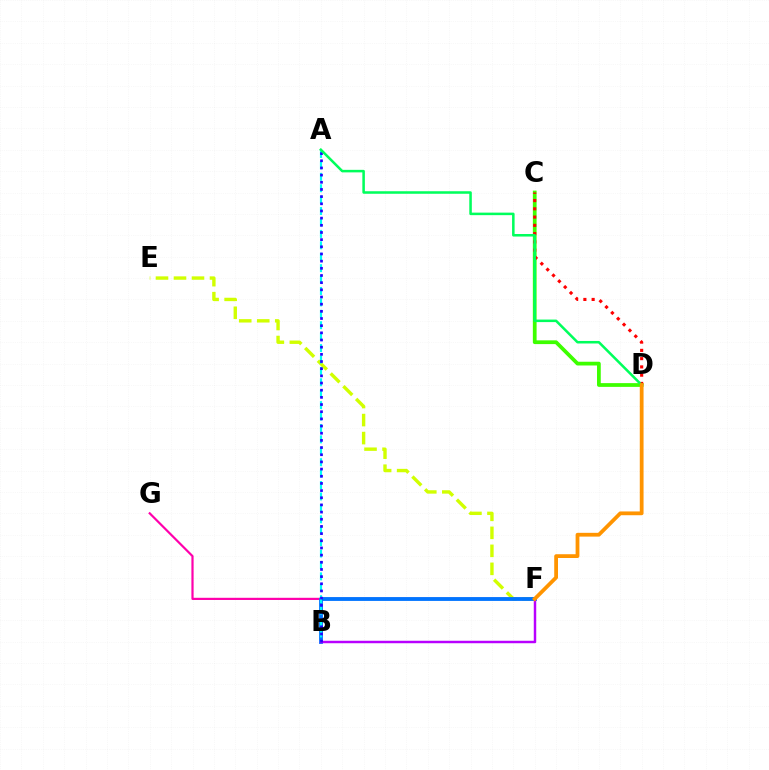{('C', 'D'): [{'color': '#3dff00', 'line_style': 'solid', 'thickness': 2.7}, {'color': '#ff0000', 'line_style': 'dotted', 'thickness': 2.25}], ('F', 'G'): [{'color': '#ff00ac', 'line_style': 'solid', 'thickness': 1.58}], ('E', 'F'): [{'color': '#d1ff00', 'line_style': 'dashed', 'thickness': 2.45}], ('B', 'F'): [{'color': '#0074ff', 'line_style': 'solid', 'thickness': 2.75}, {'color': '#b900ff', 'line_style': 'solid', 'thickness': 1.77}], ('A', 'B'): [{'color': '#00fff6', 'line_style': 'dashed', 'thickness': 1.55}, {'color': '#2500ff', 'line_style': 'dotted', 'thickness': 1.95}], ('A', 'D'): [{'color': '#00ff5c', 'line_style': 'solid', 'thickness': 1.82}], ('D', 'F'): [{'color': '#ff9400', 'line_style': 'solid', 'thickness': 2.72}]}